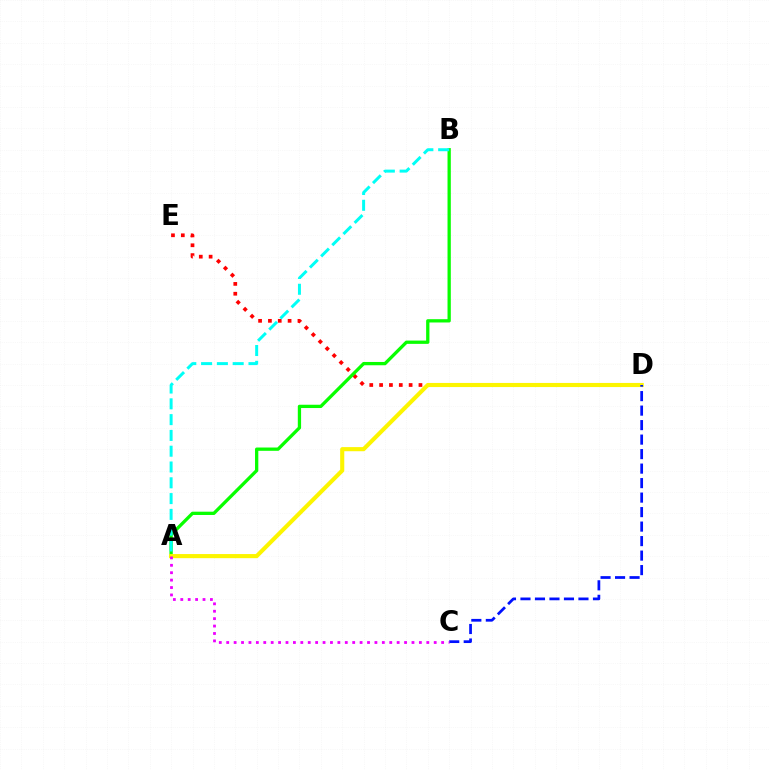{('D', 'E'): [{'color': '#ff0000', 'line_style': 'dotted', 'thickness': 2.67}], ('A', 'B'): [{'color': '#08ff00', 'line_style': 'solid', 'thickness': 2.37}, {'color': '#00fff6', 'line_style': 'dashed', 'thickness': 2.15}], ('A', 'D'): [{'color': '#fcf500', 'line_style': 'solid', 'thickness': 2.96}], ('C', 'D'): [{'color': '#0010ff', 'line_style': 'dashed', 'thickness': 1.97}], ('A', 'C'): [{'color': '#ee00ff', 'line_style': 'dotted', 'thickness': 2.01}]}